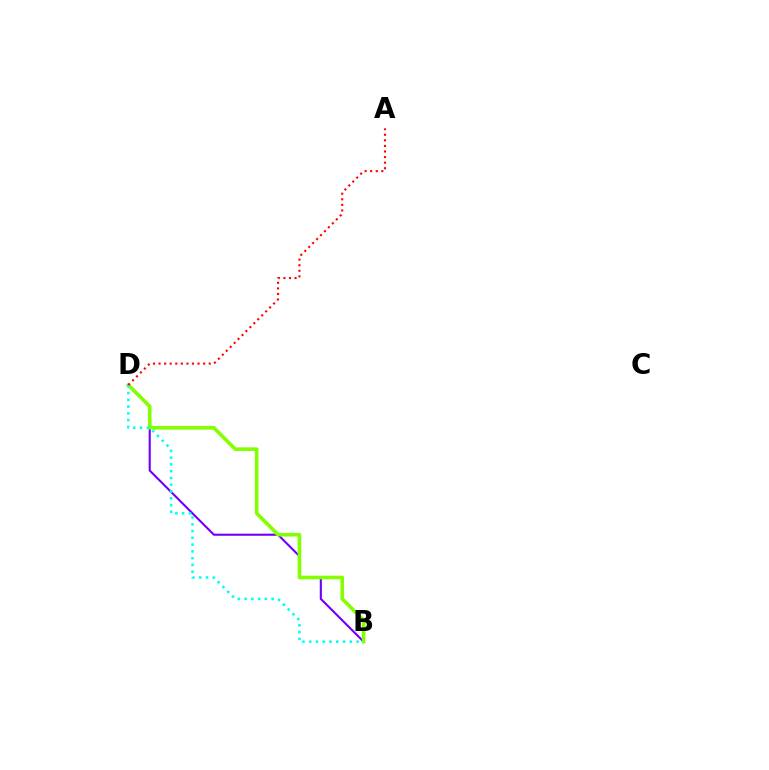{('B', 'D'): [{'color': '#7200ff', 'line_style': 'solid', 'thickness': 1.53}, {'color': '#84ff00', 'line_style': 'solid', 'thickness': 2.61}, {'color': '#00fff6', 'line_style': 'dotted', 'thickness': 1.84}], ('A', 'D'): [{'color': '#ff0000', 'line_style': 'dotted', 'thickness': 1.51}]}